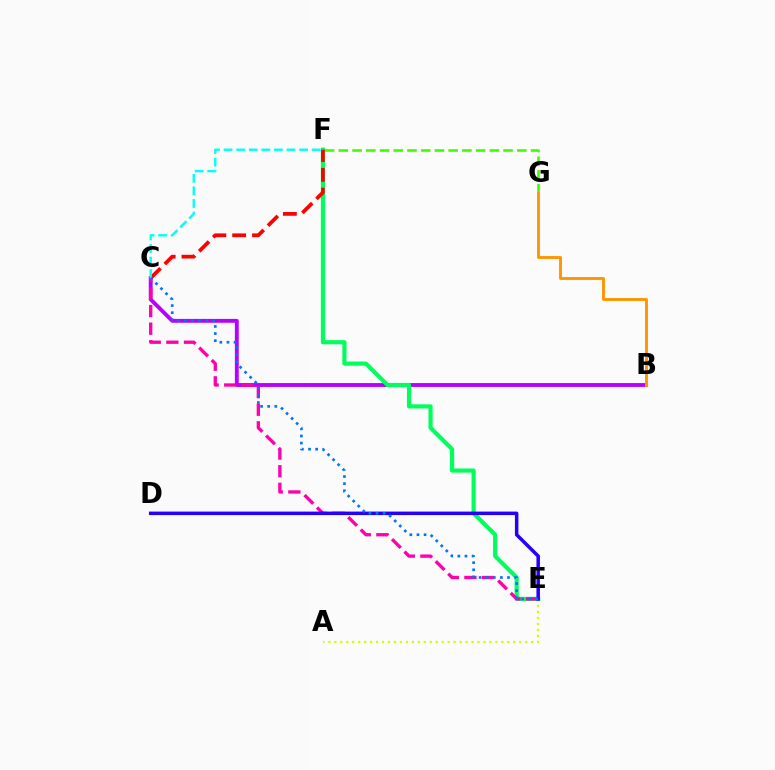{('F', 'G'): [{'color': '#3dff00', 'line_style': 'dashed', 'thickness': 1.86}], ('A', 'E'): [{'color': '#d1ff00', 'line_style': 'dotted', 'thickness': 1.62}], ('B', 'C'): [{'color': '#b900ff', 'line_style': 'solid', 'thickness': 2.78}], ('E', 'F'): [{'color': '#00ff5c', 'line_style': 'solid', 'thickness': 2.99}], ('B', 'G'): [{'color': '#ff9400', 'line_style': 'solid', 'thickness': 2.07}], ('C', 'E'): [{'color': '#ff00ac', 'line_style': 'dashed', 'thickness': 2.39}, {'color': '#0074ff', 'line_style': 'dotted', 'thickness': 1.93}], ('C', 'F'): [{'color': '#ff0000', 'line_style': 'dashed', 'thickness': 2.7}, {'color': '#00fff6', 'line_style': 'dashed', 'thickness': 1.71}], ('D', 'E'): [{'color': '#2500ff', 'line_style': 'solid', 'thickness': 2.52}]}